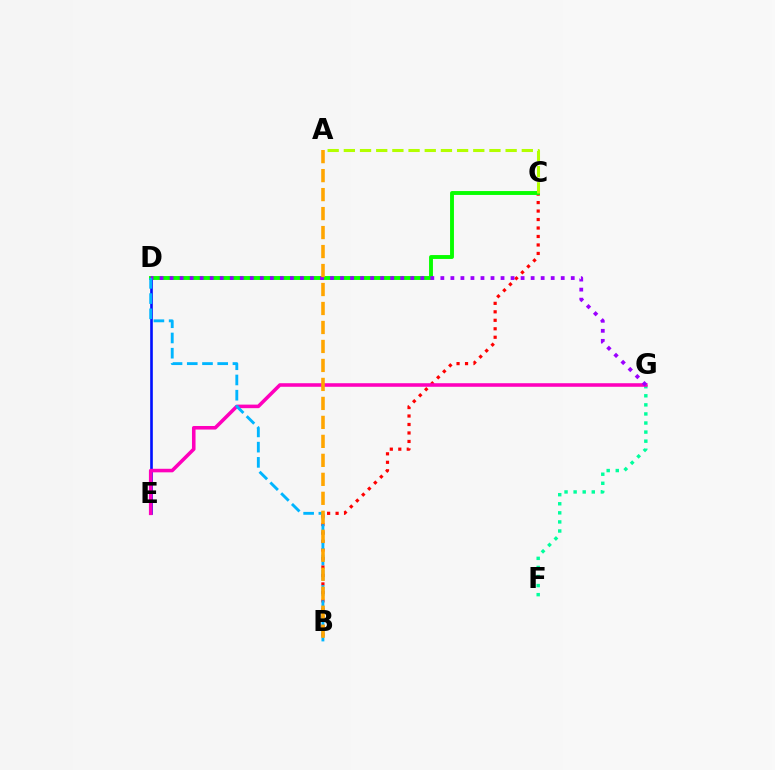{('B', 'C'): [{'color': '#ff0000', 'line_style': 'dotted', 'thickness': 2.3}], ('D', 'E'): [{'color': '#0010ff', 'line_style': 'solid', 'thickness': 1.9}], ('C', 'D'): [{'color': '#08ff00', 'line_style': 'solid', 'thickness': 2.8}], ('A', 'C'): [{'color': '#b3ff00', 'line_style': 'dashed', 'thickness': 2.2}], ('F', 'G'): [{'color': '#00ff9d', 'line_style': 'dotted', 'thickness': 2.47}], ('E', 'G'): [{'color': '#ff00bd', 'line_style': 'solid', 'thickness': 2.56}], ('D', 'G'): [{'color': '#9b00ff', 'line_style': 'dotted', 'thickness': 2.73}], ('B', 'D'): [{'color': '#00b5ff', 'line_style': 'dashed', 'thickness': 2.07}], ('A', 'B'): [{'color': '#ffa500', 'line_style': 'dashed', 'thickness': 2.58}]}